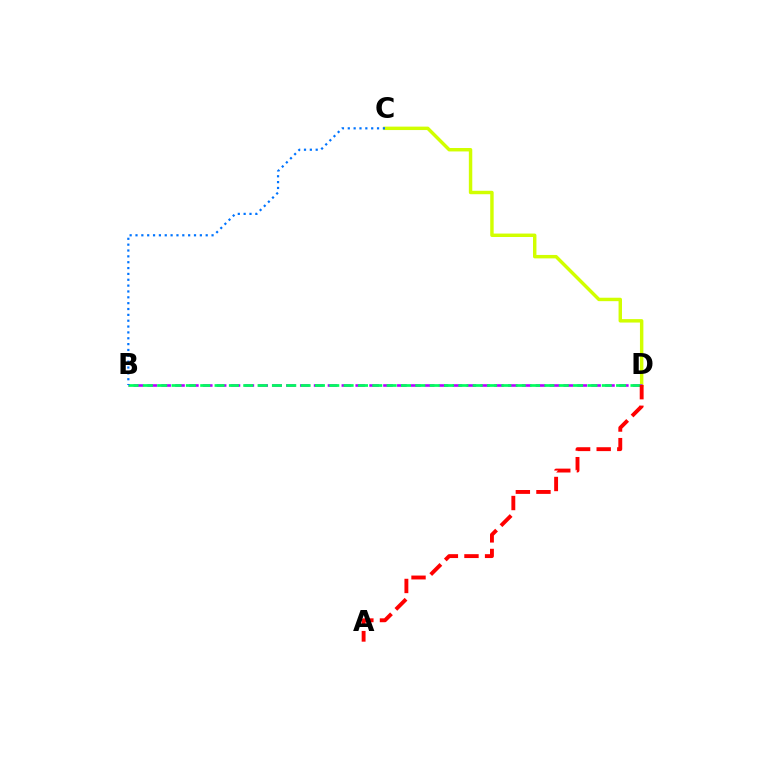{('C', 'D'): [{'color': '#d1ff00', 'line_style': 'solid', 'thickness': 2.47}], ('B', 'D'): [{'color': '#b900ff', 'line_style': 'dashed', 'thickness': 1.88}, {'color': '#00ff5c', 'line_style': 'dashed', 'thickness': 1.95}], ('A', 'D'): [{'color': '#ff0000', 'line_style': 'dashed', 'thickness': 2.8}], ('B', 'C'): [{'color': '#0074ff', 'line_style': 'dotted', 'thickness': 1.59}]}